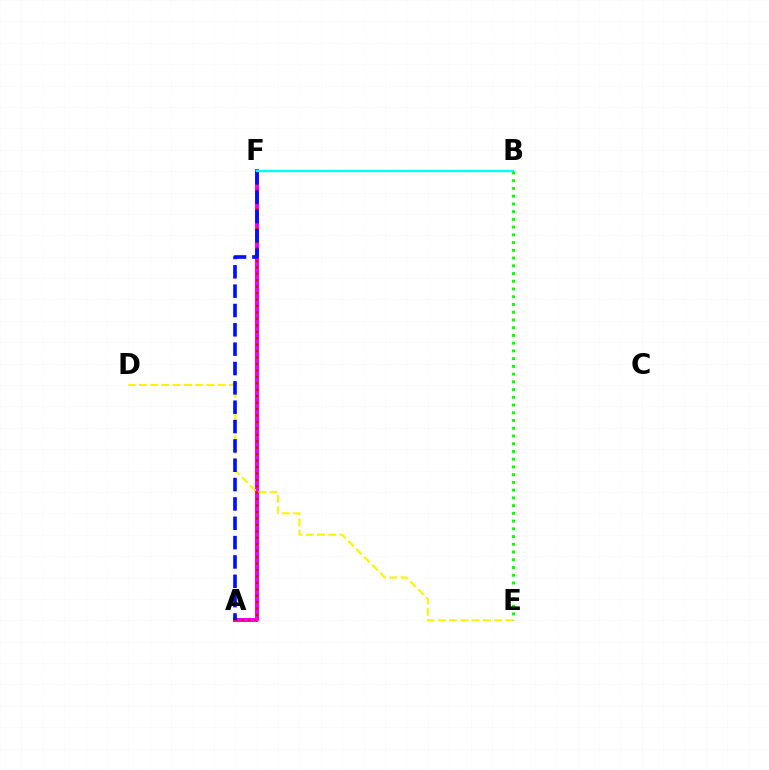{('A', 'F'): [{'color': '#ee00ff', 'line_style': 'solid', 'thickness': 2.88}, {'color': '#ff0000', 'line_style': 'dotted', 'thickness': 1.75}, {'color': '#0010ff', 'line_style': 'dashed', 'thickness': 2.63}], ('D', 'E'): [{'color': '#fcf500', 'line_style': 'dashed', 'thickness': 1.53}], ('B', 'F'): [{'color': '#00fff6', 'line_style': 'solid', 'thickness': 1.69}], ('B', 'E'): [{'color': '#08ff00', 'line_style': 'dotted', 'thickness': 2.1}]}